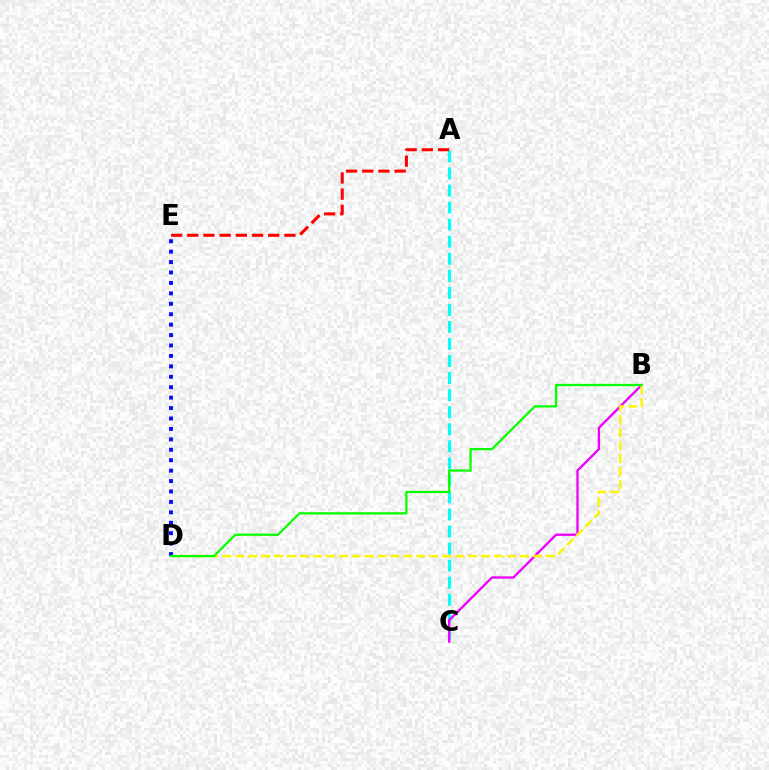{('A', 'C'): [{'color': '#00fff6', 'line_style': 'dashed', 'thickness': 2.32}], ('B', 'C'): [{'color': '#ee00ff', 'line_style': 'solid', 'thickness': 1.67}], ('A', 'E'): [{'color': '#ff0000', 'line_style': 'dashed', 'thickness': 2.2}], ('B', 'D'): [{'color': '#fcf500', 'line_style': 'dashed', 'thickness': 1.76}, {'color': '#08ff00', 'line_style': 'solid', 'thickness': 1.62}], ('D', 'E'): [{'color': '#0010ff', 'line_style': 'dotted', 'thickness': 2.83}]}